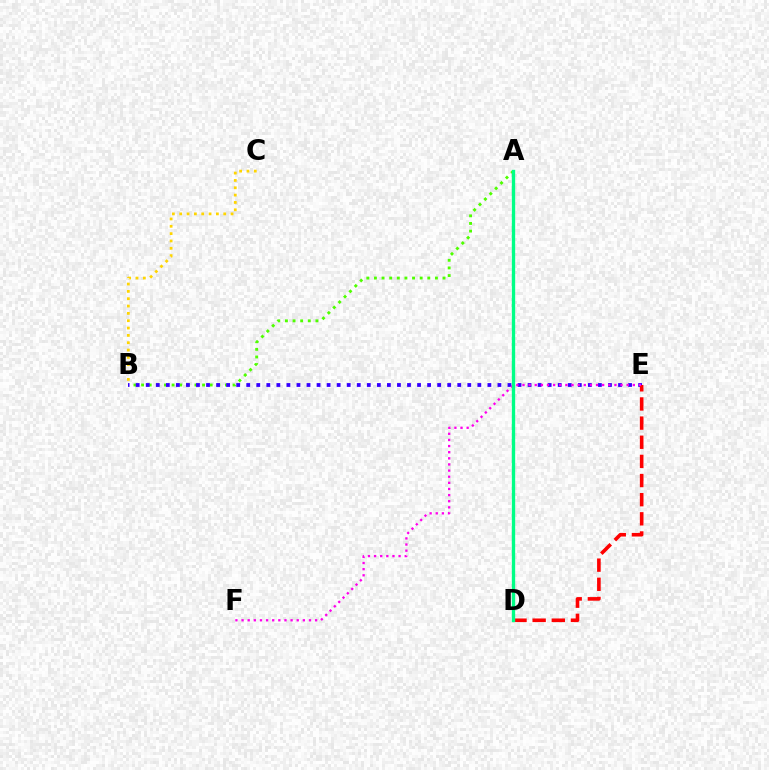{('A', 'B'): [{'color': '#4fff00', 'line_style': 'dotted', 'thickness': 2.07}], ('B', 'E'): [{'color': '#3700ff', 'line_style': 'dotted', 'thickness': 2.73}], ('D', 'E'): [{'color': '#ff0000', 'line_style': 'dashed', 'thickness': 2.6}], ('B', 'C'): [{'color': '#ffd500', 'line_style': 'dotted', 'thickness': 1.99}], ('E', 'F'): [{'color': '#ff00ed', 'line_style': 'dotted', 'thickness': 1.67}], ('A', 'D'): [{'color': '#009eff', 'line_style': 'solid', 'thickness': 2.0}, {'color': '#00ff86', 'line_style': 'solid', 'thickness': 2.41}]}